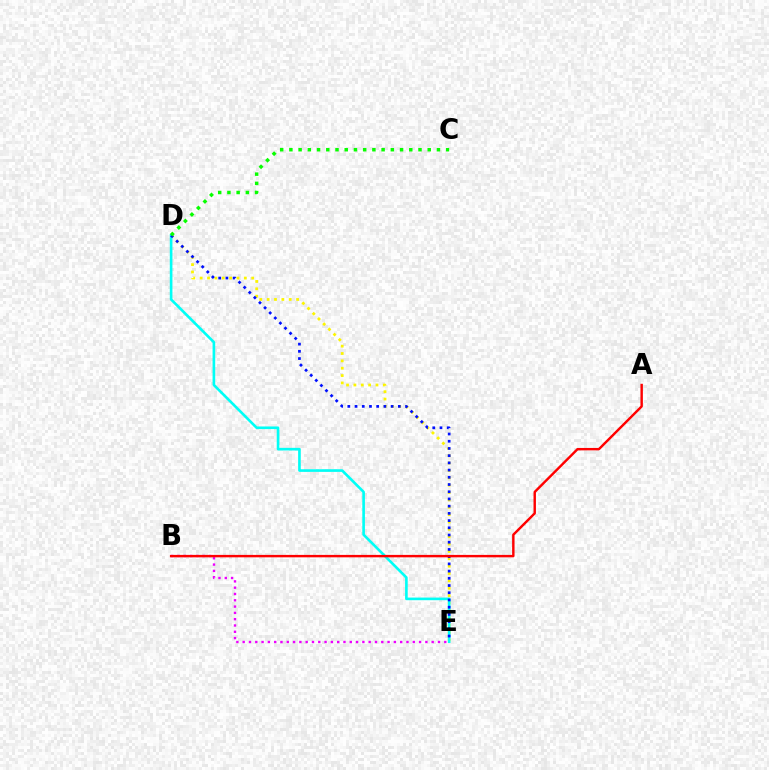{('D', 'E'): [{'color': '#fcf500', 'line_style': 'dotted', 'thickness': 2.0}, {'color': '#00fff6', 'line_style': 'solid', 'thickness': 1.89}, {'color': '#0010ff', 'line_style': 'dotted', 'thickness': 1.96}], ('B', 'E'): [{'color': '#ee00ff', 'line_style': 'dotted', 'thickness': 1.71}], ('A', 'B'): [{'color': '#ff0000', 'line_style': 'solid', 'thickness': 1.75}], ('C', 'D'): [{'color': '#08ff00', 'line_style': 'dotted', 'thickness': 2.51}]}